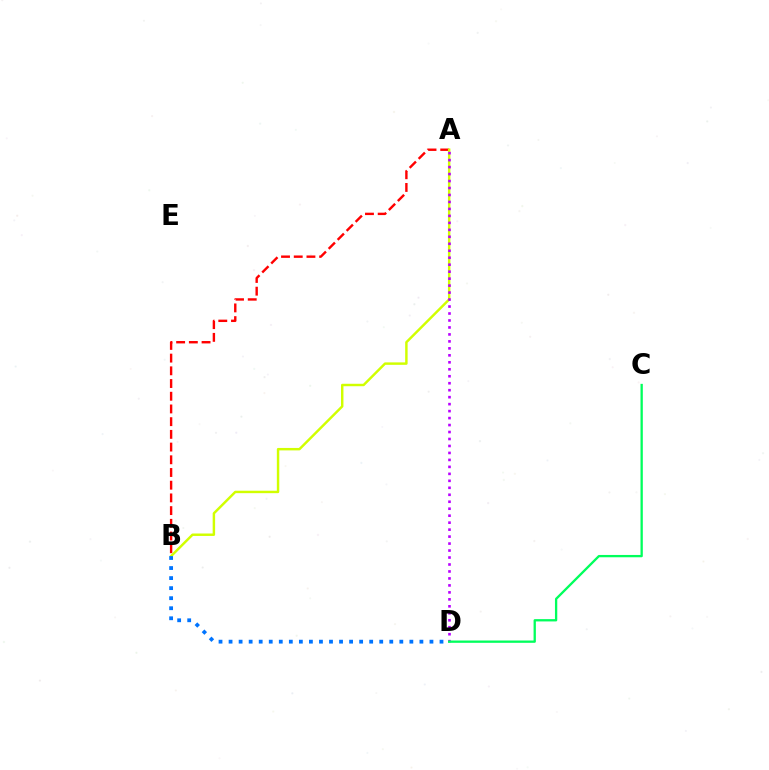{('A', 'B'): [{'color': '#ff0000', 'line_style': 'dashed', 'thickness': 1.73}, {'color': '#d1ff00', 'line_style': 'solid', 'thickness': 1.76}], ('A', 'D'): [{'color': '#b900ff', 'line_style': 'dotted', 'thickness': 1.89}], ('B', 'D'): [{'color': '#0074ff', 'line_style': 'dotted', 'thickness': 2.73}], ('C', 'D'): [{'color': '#00ff5c', 'line_style': 'solid', 'thickness': 1.66}]}